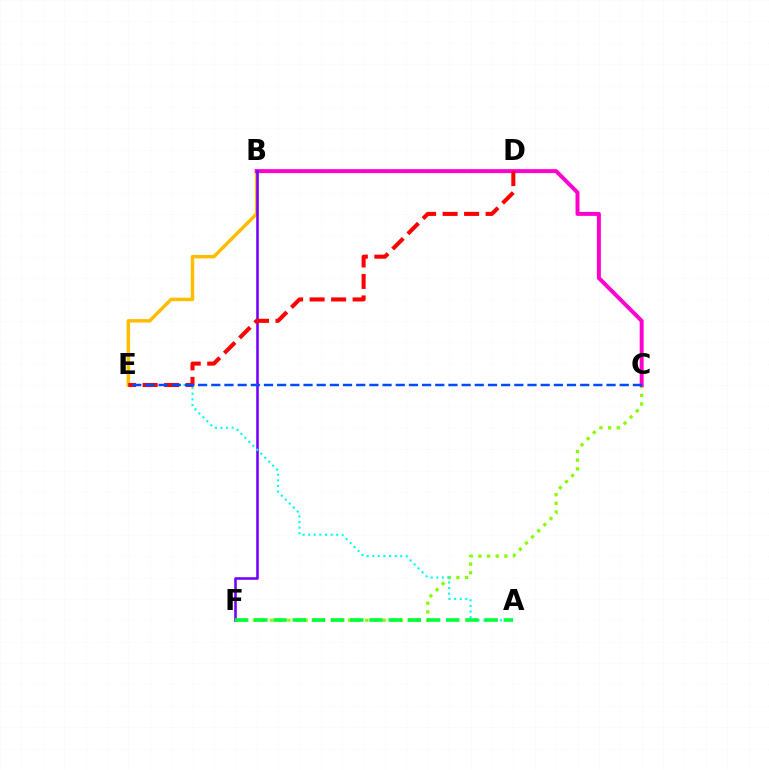{('B', 'E'): [{'color': '#ffbd00', 'line_style': 'solid', 'thickness': 2.51}], ('C', 'F'): [{'color': '#84ff00', 'line_style': 'dotted', 'thickness': 2.35}], ('B', 'C'): [{'color': '#ff00cf', 'line_style': 'solid', 'thickness': 2.86}], ('B', 'F'): [{'color': '#7200ff', 'line_style': 'solid', 'thickness': 1.86}], ('A', 'E'): [{'color': '#00fff6', 'line_style': 'dotted', 'thickness': 1.52}], ('D', 'E'): [{'color': '#ff0000', 'line_style': 'dashed', 'thickness': 2.92}], ('A', 'F'): [{'color': '#00ff39', 'line_style': 'dashed', 'thickness': 2.61}], ('C', 'E'): [{'color': '#004bff', 'line_style': 'dashed', 'thickness': 1.79}]}